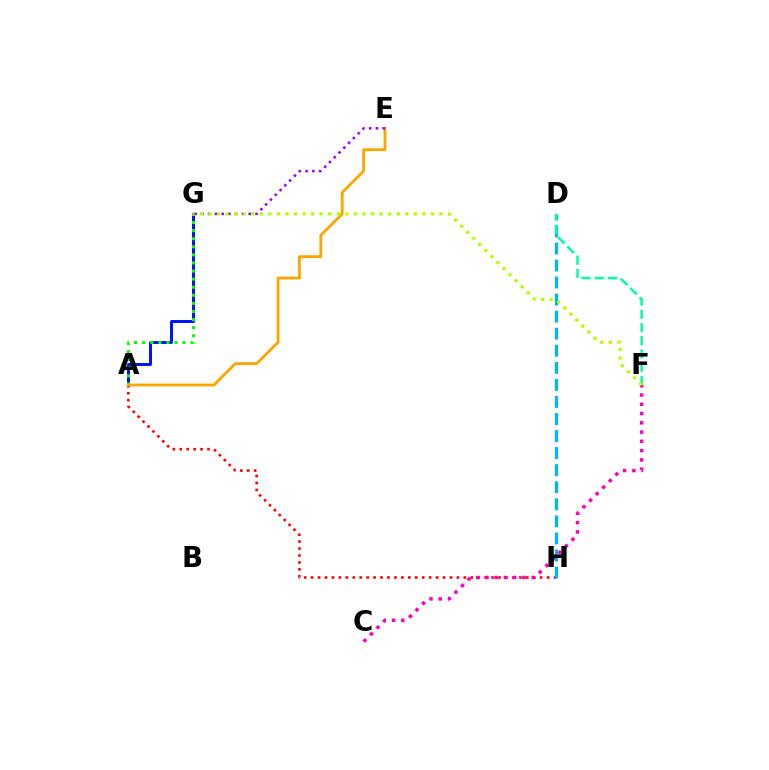{('A', 'G'): [{'color': '#0010ff', 'line_style': 'solid', 'thickness': 2.12}, {'color': '#08ff00', 'line_style': 'dotted', 'thickness': 2.2}], ('A', 'H'): [{'color': '#ff0000', 'line_style': 'dotted', 'thickness': 1.89}], ('D', 'H'): [{'color': '#00b5ff', 'line_style': 'dashed', 'thickness': 2.32}], ('A', 'E'): [{'color': '#ffa500', 'line_style': 'solid', 'thickness': 2.03}], ('E', 'G'): [{'color': '#9b00ff', 'line_style': 'dotted', 'thickness': 1.84}], ('D', 'F'): [{'color': '#00ff9d', 'line_style': 'dashed', 'thickness': 1.8}], ('C', 'F'): [{'color': '#ff00bd', 'line_style': 'dotted', 'thickness': 2.52}], ('F', 'G'): [{'color': '#b3ff00', 'line_style': 'dotted', 'thickness': 2.33}]}